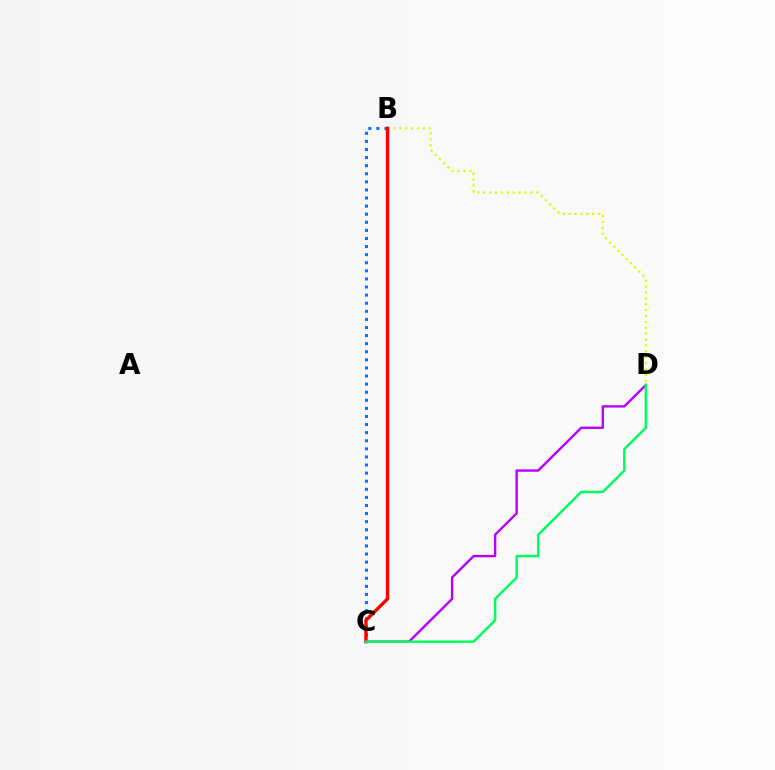{('B', 'D'): [{'color': '#d1ff00', 'line_style': 'dotted', 'thickness': 1.6}], ('B', 'C'): [{'color': '#0074ff', 'line_style': 'dotted', 'thickness': 2.2}, {'color': '#ff0000', 'line_style': 'solid', 'thickness': 2.43}], ('C', 'D'): [{'color': '#b900ff', 'line_style': 'solid', 'thickness': 1.72}, {'color': '#00ff5c', 'line_style': 'solid', 'thickness': 1.78}]}